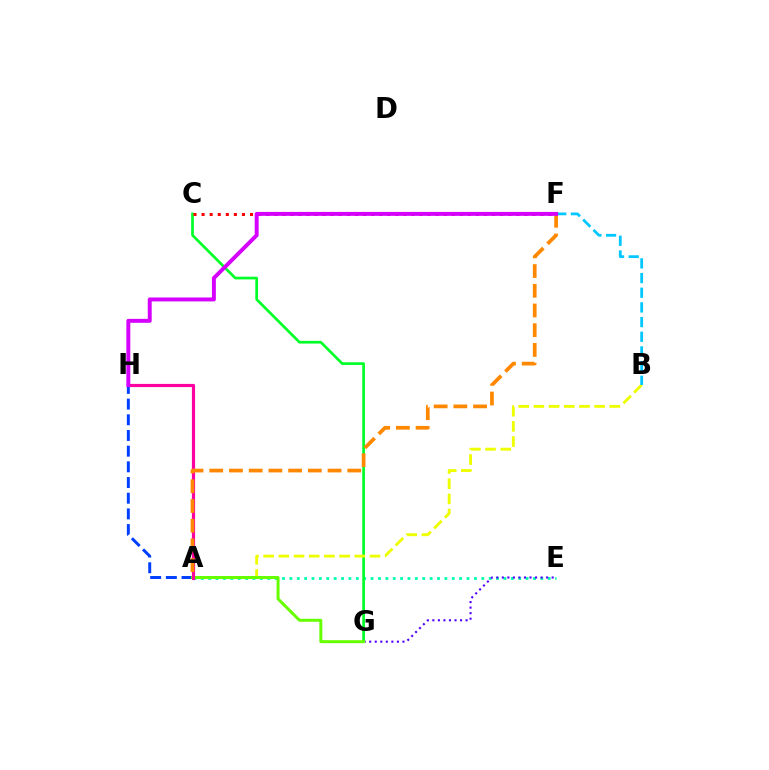{('A', 'E'): [{'color': '#00ffaf', 'line_style': 'dotted', 'thickness': 2.01}], ('C', 'G'): [{'color': '#00ff27', 'line_style': 'solid', 'thickness': 1.94}], ('A', 'B'): [{'color': '#eeff00', 'line_style': 'dashed', 'thickness': 2.06}], ('E', 'G'): [{'color': '#4f00ff', 'line_style': 'dotted', 'thickness': 1.51}], ('B', 'F'): [{'color': '#00c7ff', 'line_style': 'dashed', 'thickness': 1.99}], ('A', 'H'): [{'color': '#003fff', 'line_style': 'dashed', 'thickness': 2.13}, {'color': '#ff00a0', 'line_style': 'solid', 'thickness': 2.3}], ('A', 'G'): [{'color': '#66ff00', 'line_style': 'solid', 'thickness': 2.15}], ('A', 'F'): [{'color': '#ff8800', 'line_style': 'dashed', 'thickness': 2.68}], ('C', 'F'): [{'color': '#ff0000', 'line_style': 'dotted', 'thickness': 2.19}], ('F', 'H'): [{'color': '#d600ff', 'line_style': 'solid', 'thickness': 2.83}]}